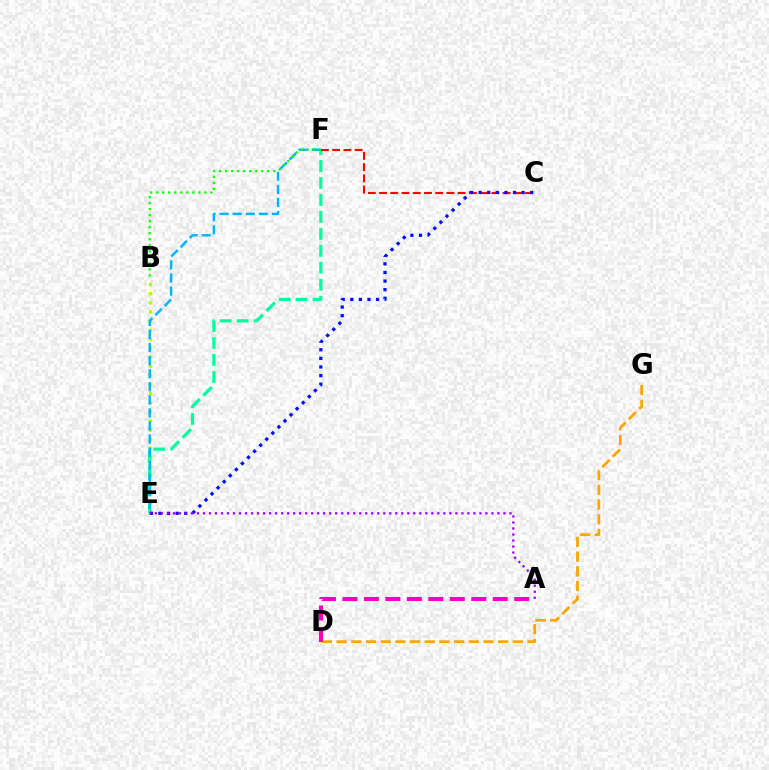{('B', 'E'): [{'color': '#b3ff00', 'line_style': 'dotted', 'thickness': 2.47}], ('D', 'G'): [{'color': '#ffa500', 'line_style': 'dashed', 'thickness': 1.99}], ('E', 'F'): [{'color': '#00ff9d', 'line_style': 'dashed', 'thickness': 2.3}, {'color': '#00b5ff', 'line_style': 'dashed', 'thickness': 1.78}], ('A', 'D'): [{'color': '#ff00bd', 'line_style': 'dashed', 'thickness': 2.92}], ('C', 'F'): [{'color': '#ff0000', 'line_style': 'dashed', 'thickness': 1.53}], ('C', 'E'): [{'color': '#0010ff', 'line_style': 'dotted', 'thickness': 2.34}], ('A', 'E'): [{'color': '#9b00ff', 'line_style': 'dotted', 'thickness': 1.63}], ('B', 'F'): [{'color': '#08ff00', 'line_style': 'dotted', 'thickness': 1.64}]}